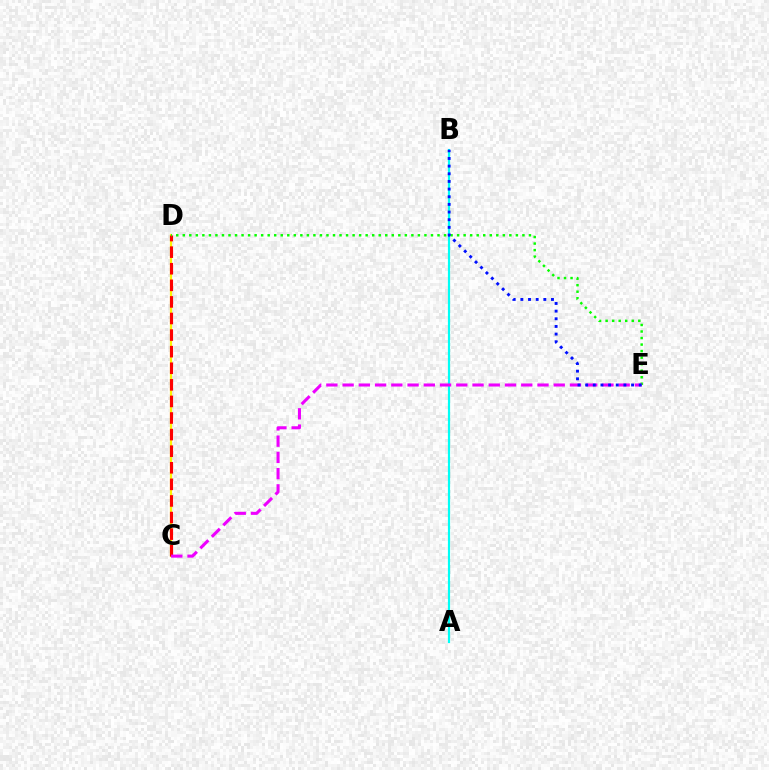{('A', 'B'): [{'color': '#00fff6', 'line_style': 'solid', 'thickness': 1.58}], ('C', 'D'): [{'color': '#fcf500', 'line_style': 'solid', 'thickness': 1.58}, {'color': '#ff0000', 'line_style': 'dashed', 'thickness': 2.25}], ('D', 'E'): [{'color': '#08ff00', 'line_style': 'dotted', 'thickness': 1.77}], ('C', 'E'): [{'color': '#ee00ff', 'line_style': 'dashed', 'thickness': 2.21}], ('B', 'E'): [{'color': '#0010ff', 'line_style': 'dotted', 'thickness': 2.08}]}